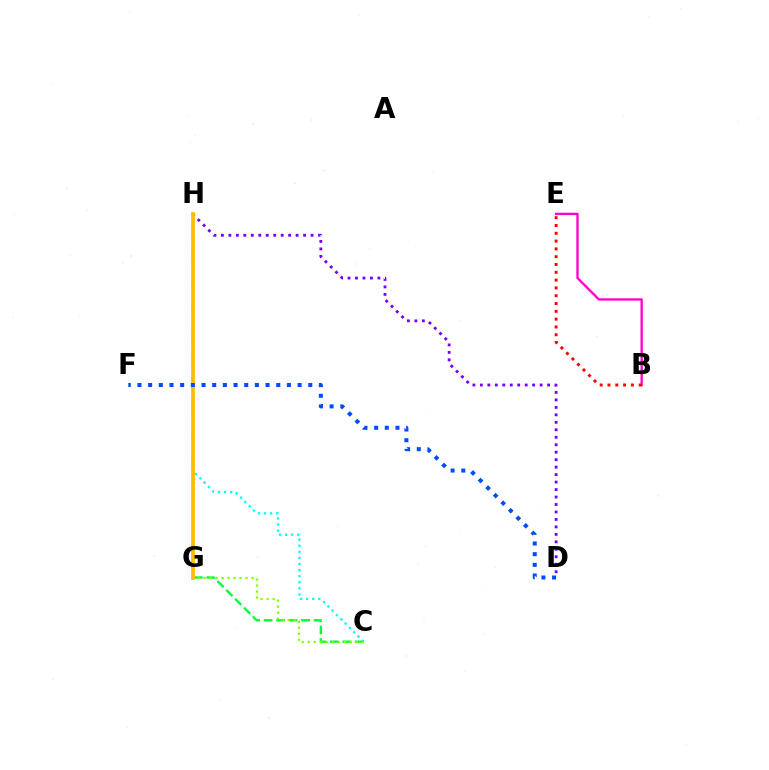{('C', 'G'): [{'color': '#00ff39', 'line_style': 'dashed', 'thickness': 1.7}, {'color': '#84ff00', 'line_style': 'dotted', 'thickness': 1.63}], ('D', 'H'): [{'color': '#7200ff', 'line_style': 'dotted', 'thickness': 2.03}], ('C', 'H'): [{'color': '#00fff6', 'line_style': 'dotted', 'thickness': 1.65}], ('G', 'H'): [{'color': '#ffbd00', 'line_style': 'solid', 'thickness': 2.73}], ('D', 'F'): [{'color': '#004bff', 'line_style': 'dotted', 'thickness': 2.9}], ('B', 'E'): [{'color': '#ff00cf', 'line_style': 'solid', 'thickness': 1.68}, {'color': '#ff0000', 'line_style': 'dotted', 'thickness': 2.12}]}